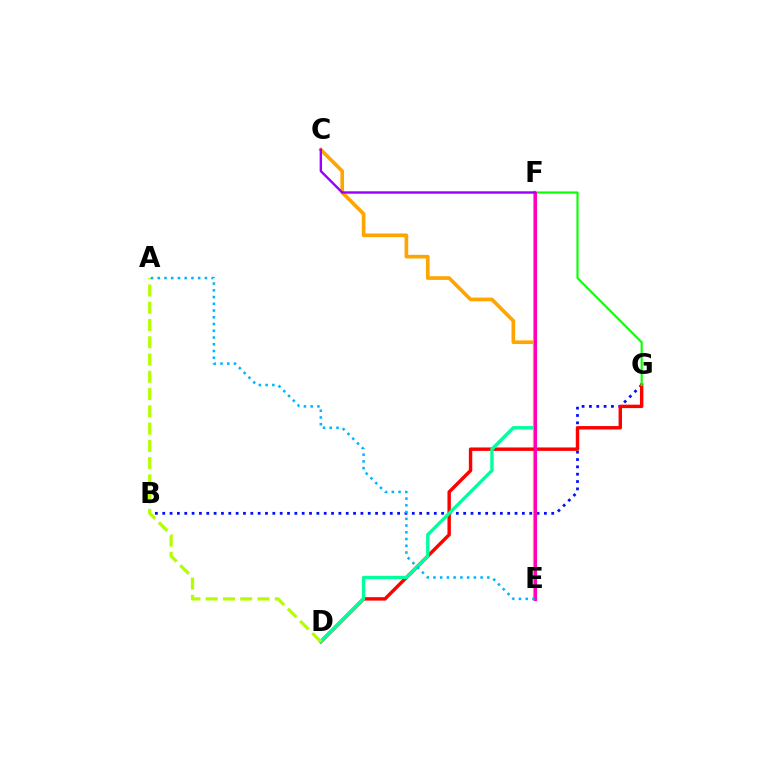{('C', 'E'): [{'color': '#ffa500', 'line_style': 'solid', 'thickness': 2.64}], ('B', 'G'): [{'color': '#0010ff', 'line_style': 'dotted', 'thickness': 1.99}], ('D', 'G'): [{'color': '#ff0000', 'line_style': 'solid', 'thickness': 2.47}], ('D', 'F'): [{'color': '#00ff9d', 'line_style': 'solid', 'thickness': 2.42}], ('A', 'D'): [{'color': '#b3ff00', 'line_style': 'dashed', 'thickness': 2.35}], ('F', 'G'): [{'color': '#08ff00', 'line_style': 'solid', 'thickness': 1.53}], ('E', 'F'): [{'color': '#ff00bd', 'line_style': 'solid', 'thickness': 2.21}], ('C', 'F'): [{'color': '#9b00ff', 'line_style': 'solid', 'thickness': 1.73}], ('A', 'E'): [{'color': '#00b5ff', 'line_style': 'dotted', 'thickness': 1.83}]}